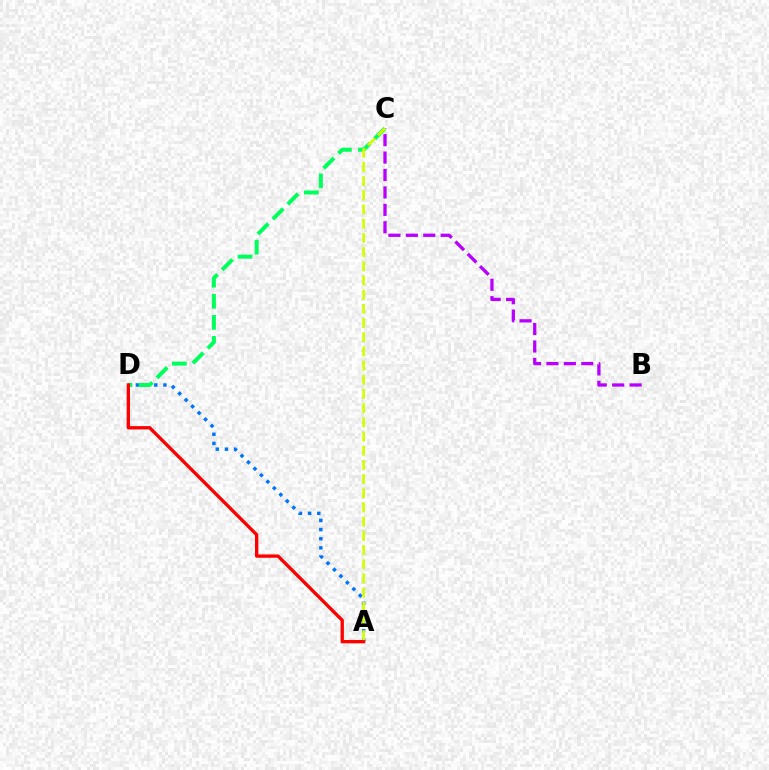{('B', 'C'): [{'color': '#b900ff', 'line_style': 'dashed', 'thickness': 2.37}], ('A', 'D'): [{'color': '#0074ff', 'line_style': 'dotted', 'thickness': 2.49}, {'color': '#ff0000', 'line_style': 'solid', 'thickness': 2.4}], ('C', 'D'): [{'color': '#00ff5c', 'line_style': 'dashed', 'thickness': 2.86}], ('A', 'C'): [{'color': '#d1ff00', 'line_style': 'dashed', 'thickness': 1.93}]}